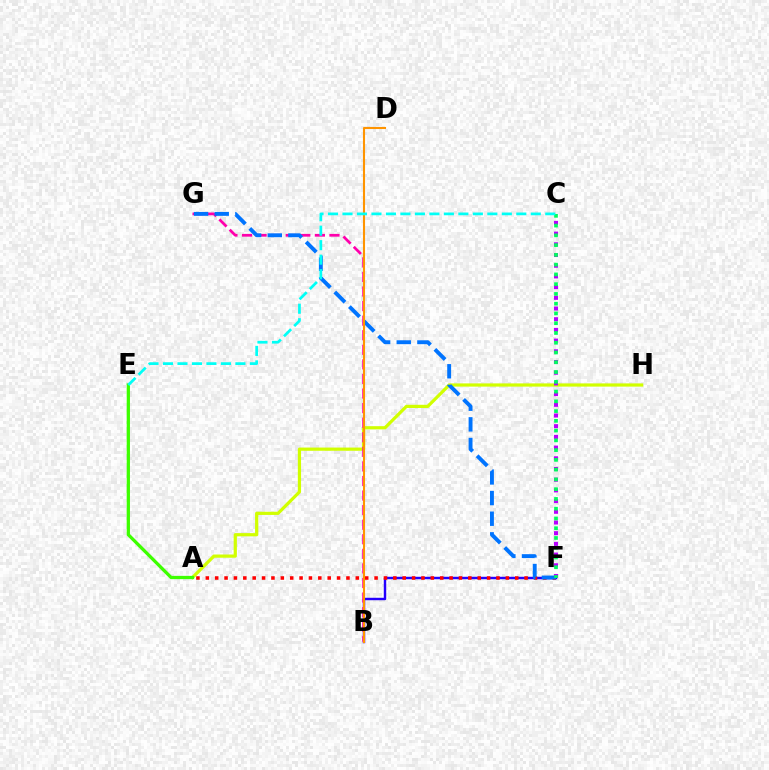{('B', 'F'): [{'color': '#2500ff', 'line_style': 'solid', 'thickness': 1.75}], ('A', 'H'): [{'color': '#d1ff00', 'line_style': 'solid', 'thickness': 2.31}], ('A', 'E'): [{'color': '#3dff00', 'line_style': 'solid', 'thickness': 2.35}], ('C', 'F'): [{'color': '#b900ff', 'line_style': 'dotted', 'thickness': 2.91}, {'color': '#00ff5c', 'line_style': 'dotted', 'thickness': 2.65}], ('B', 'G'): [{'color': '#ff00ac', 'line_style': 'dashed', 'thickness': 1.98}], ('A', 'F'): [{'color': '#ff0000', 'line_style': 'dotted', 'thickness': 2.55}], ('F', 'G'): [{'color': '#0074ff', 'line_style': 'dashed', 'thickness': 2.8}], ('B', 'D'): [{'color': '#ff9400', 'line_style': 'solid', 'thickness': 1.5}], ('C', 'E'): [{'color': '#00fff6', 'line_style': 'dashed', 'thickness': 1.97}]}